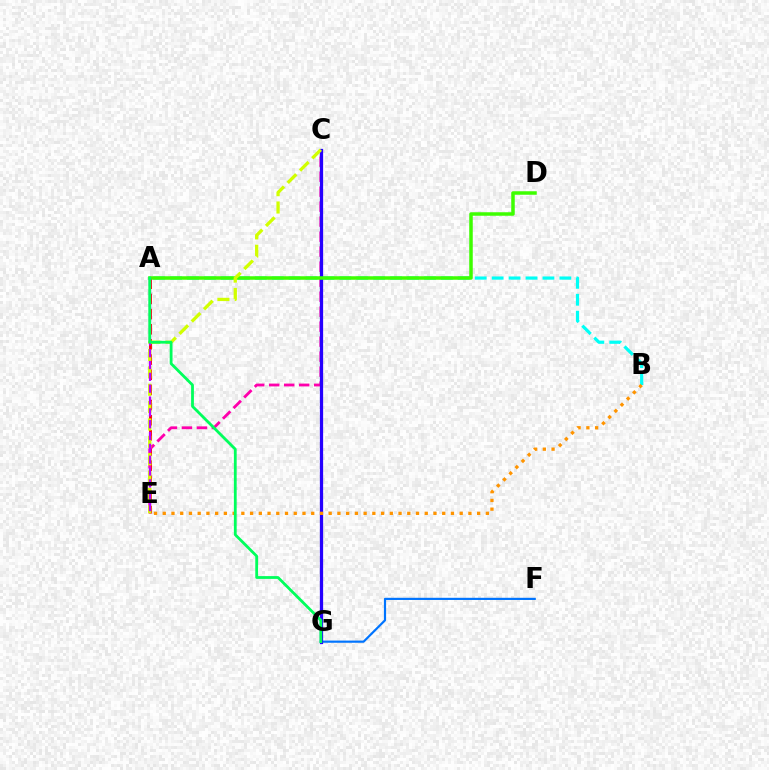{('A', 'B'): [{'color': '#00fff6', 'line_style': 'dashed', 'thickness': 2.3}], ('F', 'G'): [{'color': '#0074ff', 'line_style': 'solid', 'thickness': 1.57}], ('A', 'E'): [{'color': '#ff0000', 'line_style': 'dashed', 'thickness': 2.06}, {'color': '#b900ff', 'line_style': 'dashed', 'thickness': 1.61}], ('C', 'E'): [{'color': '#ff00ac', 'line_style': 'dashed', 'thickness': 2.04}, {'color': '#d1ff00', 'line_style': 'dashed', 'thickness': 2.36}], ('C', 'G'): [{'color': '#2500ff', 'line_style': 'solid', 'thickness': 2.34}], ('B', 'E'): [{'color': '#ff9400', 'line_style': 'dotted', 'thickness': 2.37}], ('A', 'D'): [{'color': '#3dff00', 'line_style': 'solid', 'thickness': 2.52}], ('A', 'G'): [{'color': '#00ff5c', 'line_style': 'solid', 'thickness': 2.01}]}